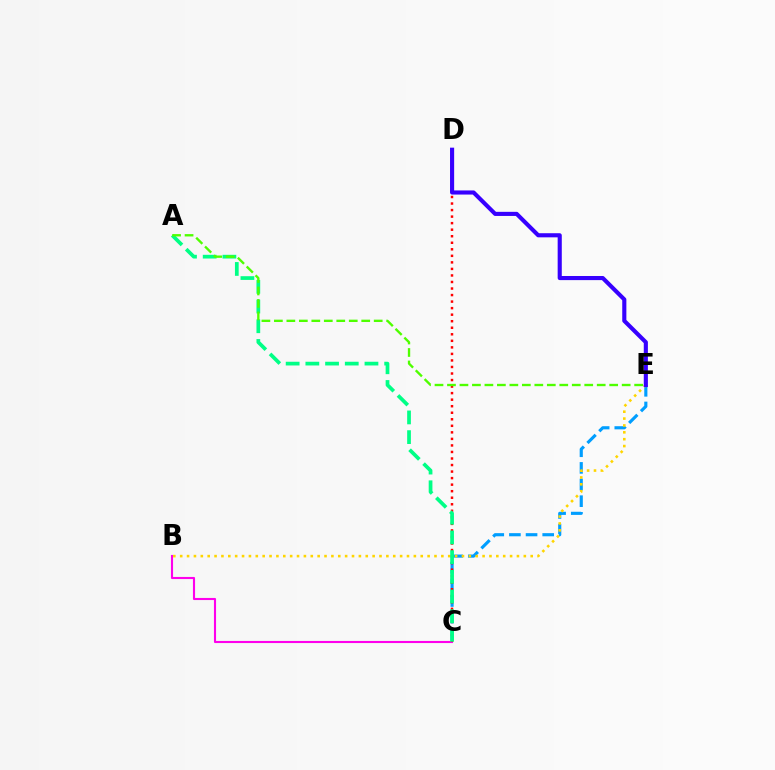{('B', 'C'): [{'color': '#ff00ed', 'line_style': 'solid', 'thickness': 1.52}], ('C', 'E'): [{'color': '#009eff', 'line_style': 'dashed', 'thickness': 2.26}], ('C', 'D'): [{'color': '#ff0000', 'line_style': 'dotted', 'thickness': 1.78}], ('B', 'E'): [{'color': '#ffd500', 'line_style': 'dotted', 'thickness': 1.87}], ('A', 'C'): [{'color': '#00ff86', 'line_style': 'dashed', 'thickness': 2.68}], ('D', 'E'): [{'color': '#3700ff', 'line_style': 'solid', 'thickness': 2.96}], ('A', 'E'): [{'color': '#4fff00', 'line_style': 'dashed', 'thickness': 1.7}]}